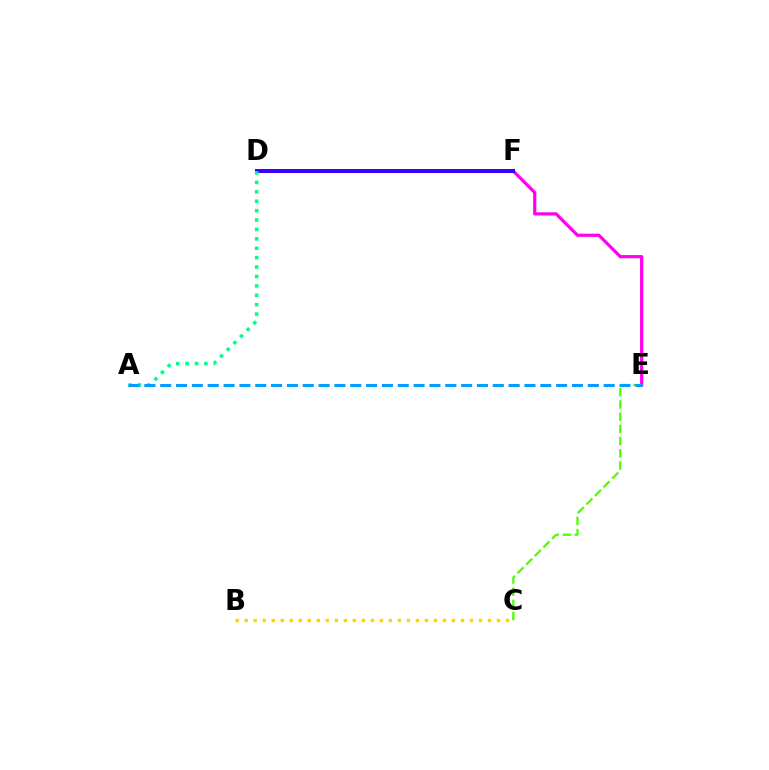{('E', 'F'): [{'color': '#ff00ed', 'line_style': 'solid', 'thickness': 2.3}], ('B', 'C'): [{'color': '#ffd500', 'line_style': 'dotted', 'thickness': 2.45}], ('D', 'F'): [{'color': '#ff0000', 'line_style': 'dotted', 'thickness': 2.79}, {'color': '#3700ff', 'line_style': 'solid', 'thickness': 2.89}], ('C', 'E'): [{'color': '#4fff00', 'line_style': 'dashed', 'thickness': 1.66}], ('A', 'D'): [{'color': '#00ff86', 'line_style': 'dotted', 'thickness': 2.56}], ('A', 'E'): [{'color': '#009eff', 'line_style': 'dashed', 'thickness': 2.15}]}